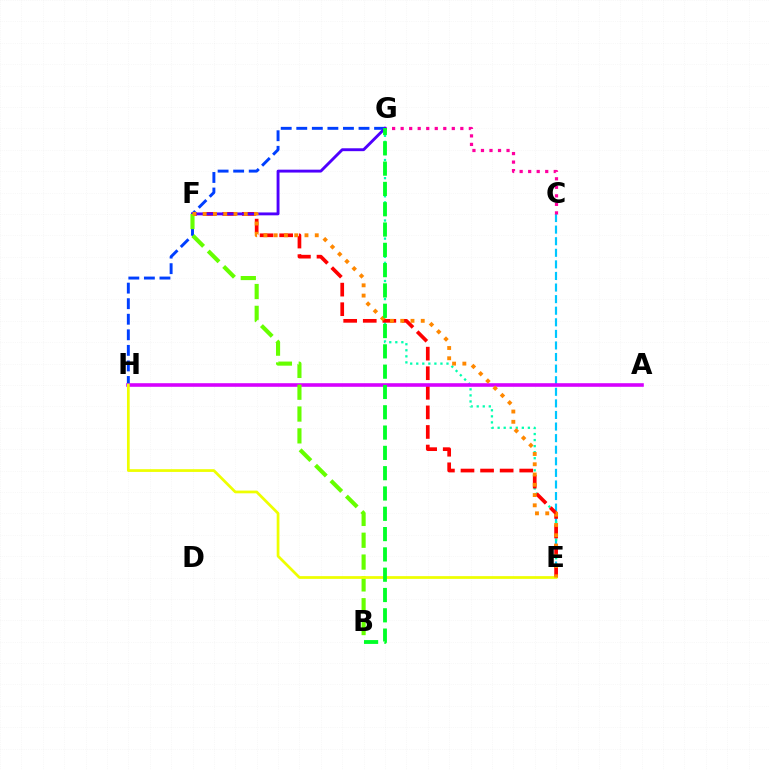{('C', 'E'): [{'color': '#00c7ff', 'line_style': 'dashed', 'thickness': 1.57}], ('E', 'G'): [{'color': '#00ffaf', 'line_style': 'dotted', 'thickness': 1.64}], ('E', 'F'): [{'color': '#ff0000', 'line_style': 'dashed', 'thickness': 2.66}, {'color': '#ff8800', 'line_style': 'dotted', 'thickness': 2.79}], ('G', 'H'): [{'color': '#003fff', 'line_style': 'dashed', 'thickness': 2.11}], ('A', 'H'): [{'color': '#d600ff', 'line_style': 'solid', 'thickness': 2.59}], ('C', 'G'): [{'color': '#ff00a0', 'line_style': 'dotted', 'thickness': 2.32}], ('F', 'G'): [{'color': '#4f00ff', 'line_style': 'solid', 'thickness': 2.08}], ('B', 'F'): [{'color': '#66ff00', 'line_style': 'dashed', 'thickness': 2.96}], ('E', 'H'): [{'color': '#eeff00', 'line_style': 'solid', 'thickness': 1.97}], ('B', 'G'): [{'color': '#00ff27', 'line_style': 'dashed', 'thickness': 2.76}]}